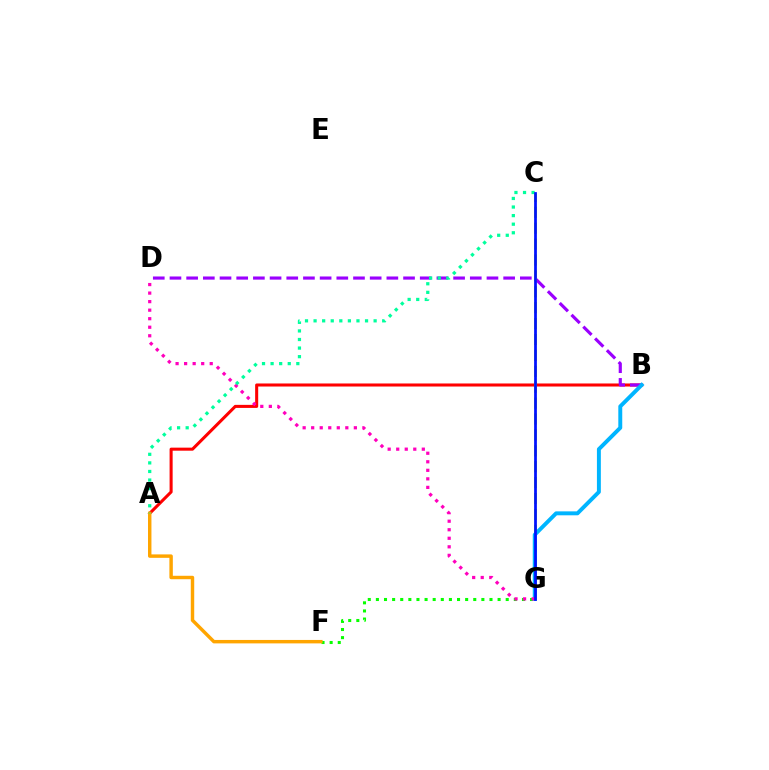{('F', 'G'): [{'color': '#08ff00', 'line_style': 'dotted', 'thickness': 2.2}], ('A', 'B'): [{'color': '#ff0000', 'line_style': 'solid', 'thickness': 2.19}], ('B', 'D'): [{'color': '#9b00ff', 'line_style': 'dashed', 'thickness': 2.27}], ('C', 'G'): [{'color': '#b3ff00', 'line_style': 'dashed', 'thickness': 2.16}, {'color': '#0010ff', 'line_style': 'solid', 'thickness': 1.98}], ('A', 'F'): [{'color': '#ffa500', 'line_style': 'solid', 'thickness': 2.48}], ('B', 'G'): [{'color': '#00b5ff', 'line_style': 'solid', 'thickness': 2.83}], ('D', 'G'): [{'color': '#ff00bd', 'line_style': 'dotted', 'thickness': 2.32}], ('A', 'C'): [{'color': '#00ff9d', 'line_style': 'dotted', 'thickness': 2.33}]}